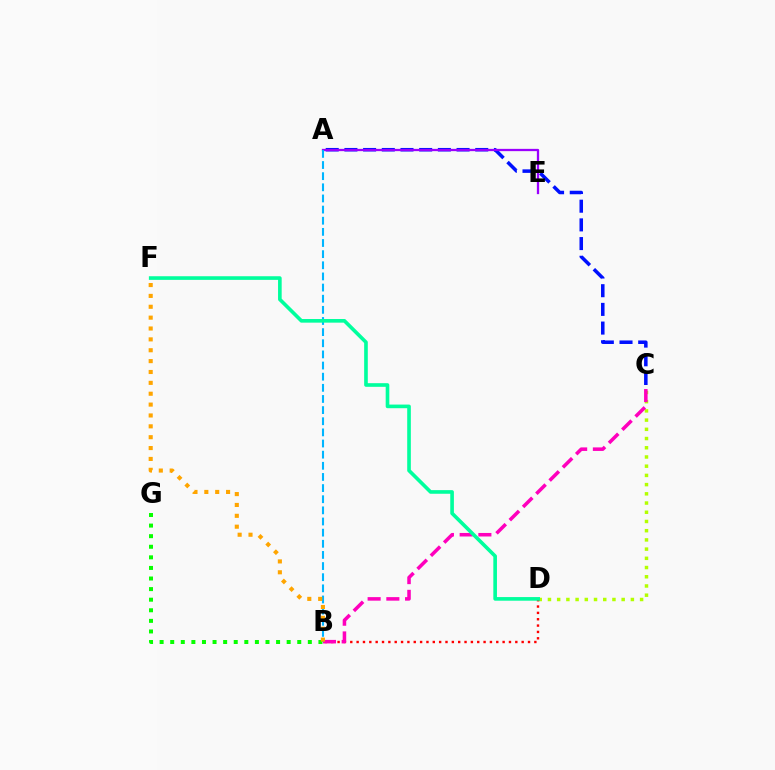{('C', 'D'): [{'color': '#b3ff00', 'line_style': 'dotted', 'thickness': 2.5}], ('A', 'C'): [{'color': '#0010ff', 'line_style': 'dashed', 'thickness': 2.54}], ('A', 'E'): [{'color': '#9b00ff', 'line_style': 'solid', 'thickness': 1.64}], ('B', 'D'): [{'color': '#ff0000', 'line_style': 'dotted', 'thickness': 1.72}], ('B', 'C'): [{'color': '#ff00bd', 'line_style': 'dashed', 'thickness': 2.54}], ('A', 'B'): [{'color': '#00b5ff', 'line_style': 'dashed', 'thickness': 1.51}], ('B', 'G'): [{'color': '#08ff00', 'line_style': 'dotted', 'thickness': 2.88}], ('D', 'F'): [{'color': '#00ff9d', 'line_style': 'solid', 'thickness': 2.62}], ('B', 'F'): [{'color': '#ffa500', 'line_style': 'dotted', 'thickness': 2.95}]}